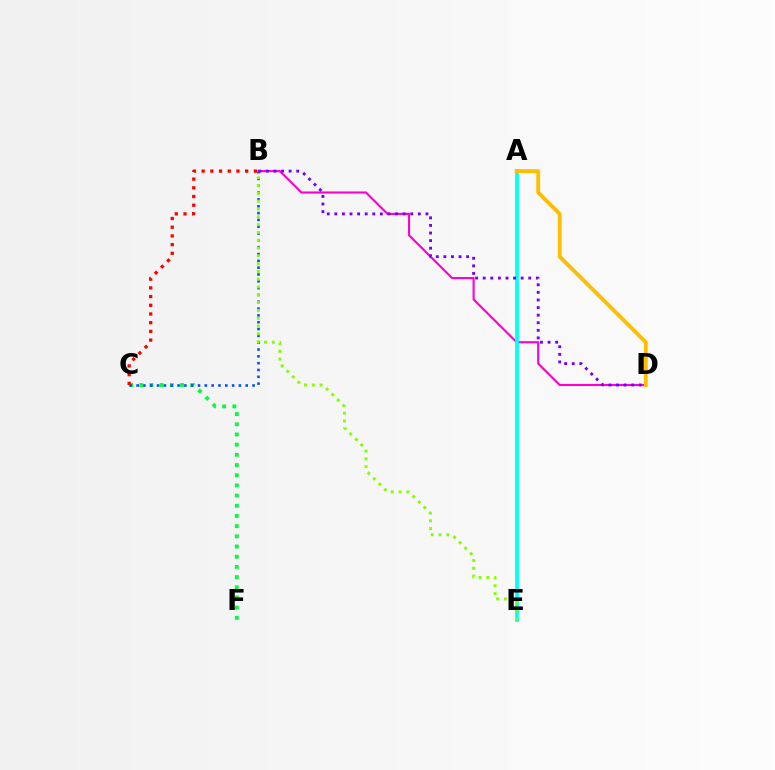{('C', 'F'): [{'color': '#00ff39', 'line_style': 'dotted', 'thickness': 2.77}], ('B', 'D'): [{'color': '#ff00cf', 'line_style': 'solid', 'thickness': 1.53}, {'color': '#7200ff', 'line_style': 'dotted', 'thickness': 2.06}], ('A', 'E'): [{'color': '#00fff6', 'line_style': 'solid', 'thickness': 2.69}], ('B', 'C'): [{'color': '#004bff', 'line_style': 'dotted', 'thickness': 1.85}, {'color': '#ff0000', 'line_style': 'dotted', 'thickness': 2.36}], ('B', 'E'): [{'color': '#84ff00', 'line_style': 'dotted', 'thickness': 2.12}], ('A', 'D'): [{'color': '#ffbd00', 'line_style': 'solid', 'thickness': 2.76}]}